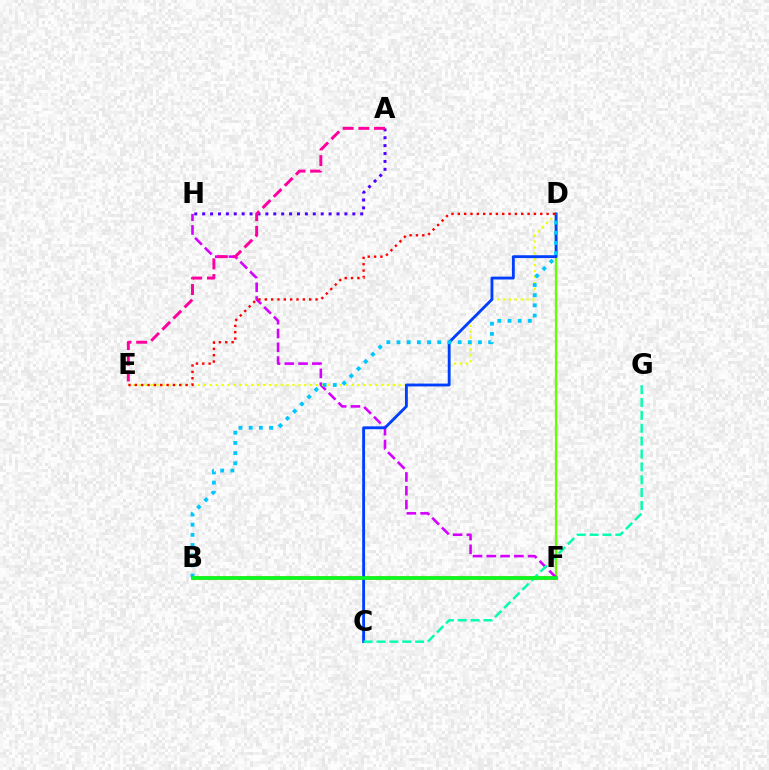{('B', 'F'): [{'color': '#ff8800', 'line_style': 'solid', 'thickness': 2.73}, {'color': '#00ff27', 'line_style': 'solid', 'thickness': 2.56}], ('D', 'F'): [{'color': '#66ff00', 'line_style': 'solid', 'thickness': 1.64}], ('F', 'H'): [{'color': '#d600ff', 'line_style': 'dashed', 'thickness': 1.87}], ('D', 'E'): [{'color': '#eeff00', 'line_style': 'dotted', 'thickness': 1.6}, {'color': '#ff0000', 'line_style': 'dotted', 'thickness': 1.72}], ('C', 'D'): [{'color': '#003fff', 'line_style': 'solid', 'thickness': 2.05}], ('B', 'D'): [{'color': '#00c7ff', 'line_style': 'dotted', 'thickness': 2.77}], ('C', 'G'): [{'color': '#00ffaf', 'line_style': 'dashed', 'thickness': 1.75}], ('A', 'H'): [{'color': '#4f00ff', 'line_style': 'dotted', 'thickness': 2.15}], ('A', 'E'): [{'color': '#ff00a0', 'line_style': 'dashed', 'thickness': 2.13}]}